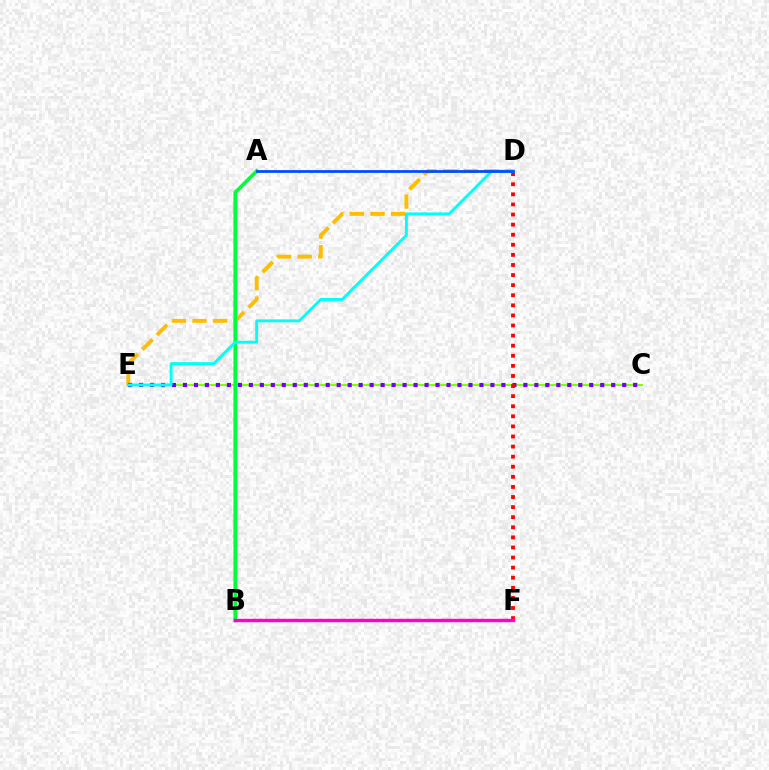{('C', 'E'): [{'color': '#84ff00', 'line_style': 'solid', 'thickness': 1.51}, {'color': '#7200ff', 'line_style': 'dotted', 'thickness': 2.98}], ('D', 'E'): [{'color': '#ffbd00', 'line_style': 'dashed', 'thickness': 2.8}, {'color': '#00fff6', 'line_style': 'solid', 'thickness': 2.1}], ('A', 'B'): [{'color': '#00ff39', 'line_style': 'solid', 'thickness': 2.69}], ('D', 'F'): [{'color': '#ff0000', 'line_style': 'dotted', 'thickness': 2.74}], ('A', 'D'): [{'color': '#004bff', 'line_style': 'solid', 'thickness': 1.99}], ('B', 'F'): [{'color': '#ff00cf', 'line_style': 'solid', 'thickness': 2.46}]}